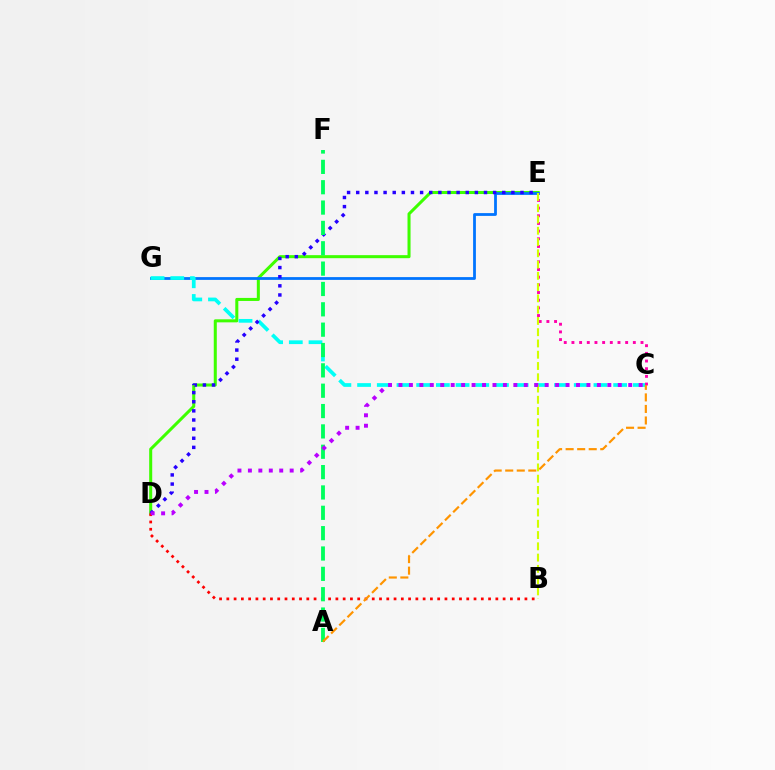{('D', 'E'): [{'color': '#3dff00', 'line_style': 'solid', 'thickness': 2.19}, {'color': '#2500ff', 'line_style': 'dotted', 'thickness': 2.48}], ('E', 'G'): [{'color': '#0074ff', 'line_style': 'solid', 'thickness': 2.0}], ('C', 'G'): [{'color': '#00fff6', 'line_style': 'dashed', 'thickness': 2.68}], ('C', 'E'): [{'color': '#ff00ac', 'line_style': 'dotted', 'thickness': 2.09}], ('B', 'D'): [{'color': '#ff0000', 'line_style': 'dotted', 'thickness': 1.98}], ('B', 'E'): [{'color': '#d1ff00', 'line_style': 'dashed', 'thickness': 1.53}], ('A', 'F'): [{'color': '#00ff5c', 'line_style': 'dashed', 'thickness': 2.76}], ('A', 'C'): [{'color': '#ff9400', 'line_style': 'dashed', 'thickness': 1.57}], ('C', 'D'): [{'color': '#b900ff', 'line_style': 'dotted', 'thickness': 2.84}]}